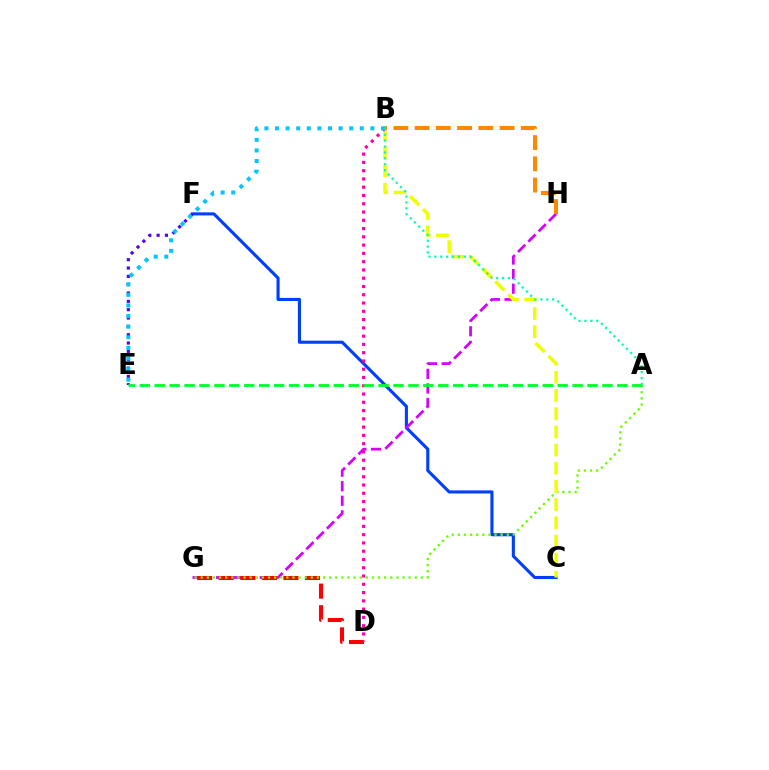{('C', 'F'): [{'color': '#003fff', 'line_style': 'solid', 'thickness': 2.23}], ('G', 'H'): [{'color': '#d600ff', 'line_style': 'dashed', 'thickness': 1.98}], ('D', 'G'): [{'color': '#ff0000', 'line_style': 'dashed', 'thickness': 2.93}], ('A', 'G'): [{'color': '#66ff00', 'line_style': 'dotted', 'thickness': 1.66}], ('E', 'F'): [{'color': '#4f00ff', 'line_style': 'dotted', 'thickness': 2.26}], ('B', 'C'): [{'color': '#eeff00', 'line_style': 'dashed', 'thickness': 2.47}], ('B', 'D'): [{'color': '#ff00a0', 'line_style': 'dotted', 'thickness': 2.25}], ('B', 'E'): [{'color': '#00c7ff', 'line_style': 'dotted', 'thickness': 2.88}], ('A', 'E'): [{'color': '#00ff27', 'line_style': 'dashed', 'thickness': 2.03}], ('A', 'B'): [{'color': '#00ffaf', 'line_style': 'dotted', 'thickness': 1.6}], ('B', 'H'): [{'color': '#ff8800', 'line_style': 'dashed', 'thickness': 2.89}]}